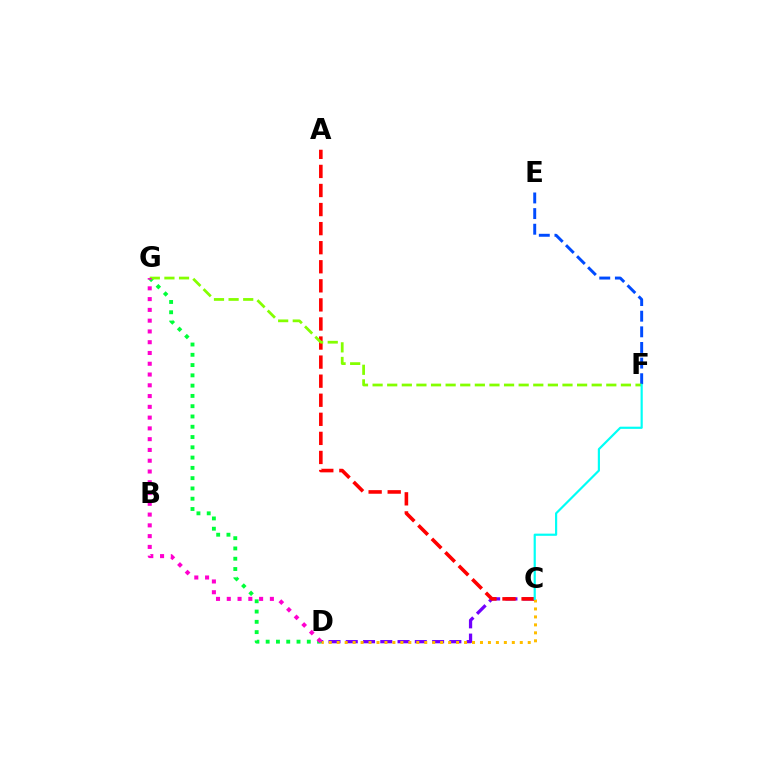{('C', 'D'): [{'color': '#7200ff', 'line_style': 'dashed', 'thickness': 2.35}, {'color': '#ffbd00', 'line_style': 'dotted', 'thickness': 2.16}], ('E', 'F'): [{'color': '#004bff', 'line_style': 'dashed', 'thickness': 2.12}], ('D', 'G'): [{'color': '#00ff39', 'line_style': 'dotted', 'thickness': 2.79}, {'color': '#ff00cf', 'line_style': 'dotted', 'thickness': 2.93}], ('A', 'C'): [{'color': '#ff0000', 'line_style': 'dashed', 'thickness': 2.59}], ('F', 'G'): [{'color': '#84ff00', 'line_style': 'dashed', 'thickness': 1.98}], ('C', 'F'): [{'color': '#00fff6', 'line_style': 'solid', 'thickness': 1.57}]}